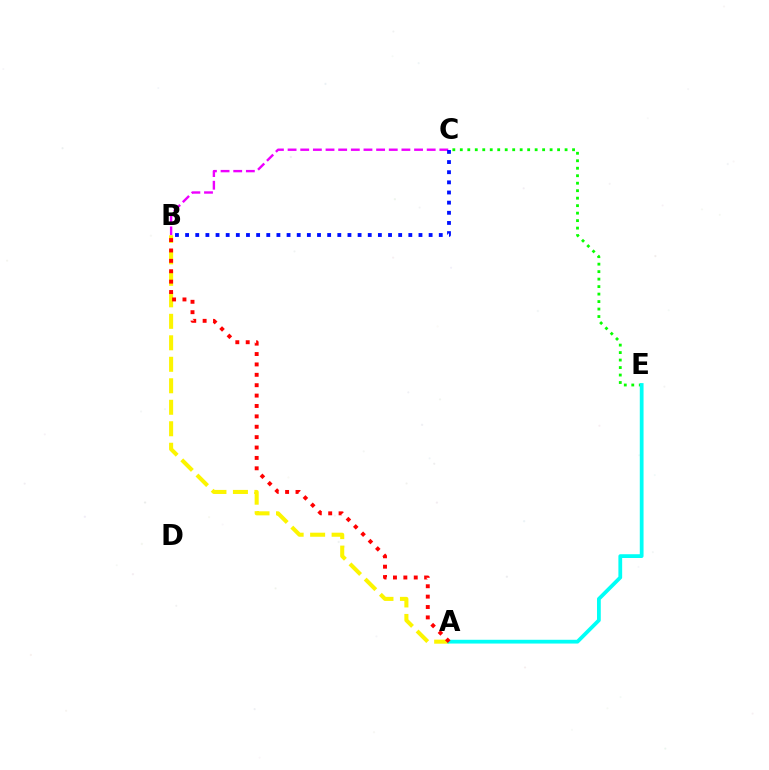{('B', 'C'): [{'color': '#ee00ff', 'line_style': 'dashed', 'thickness': 1.72}, {'color': '#0010ff', 'line_style': 'dotted', 'thickness': 2.76}], ('A', 'B'): [{'color': '#fcf500', 'line_style': 'dashed', 'thickness': 2.92}, {'color': '#ff0000', 'line_style': 'dotted', 'thickness': 2.82}], ('C', 'E'): [{'color': '#08ff00', 'line_style': 'dotted', 'thickness': 2.03}], ('A', 'E'): [{'color': '#00fff6', 'line_style': 'solid', 'thickness': 2.71}]}